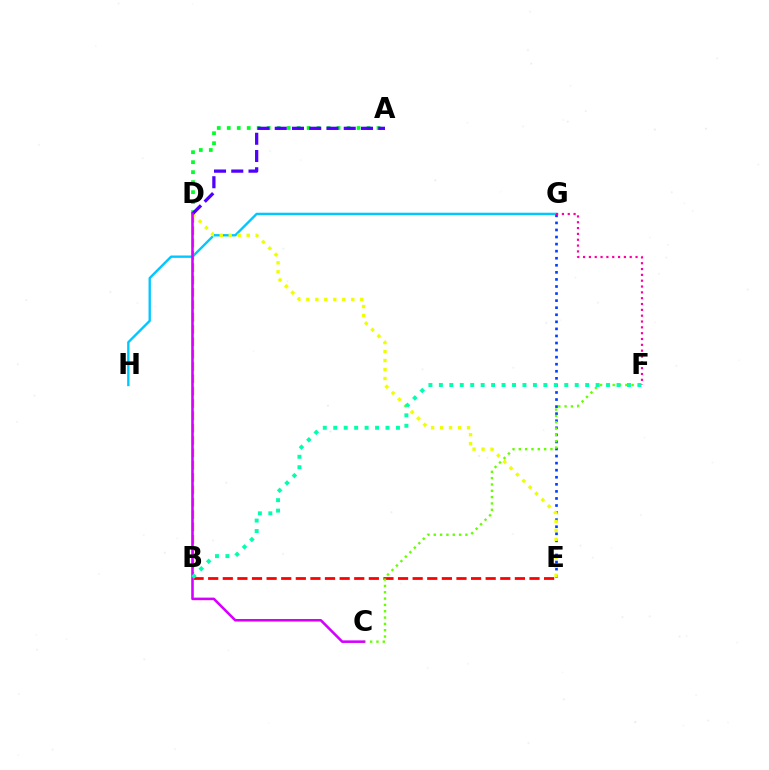{('G', 'H'): [{'color': '#00c7ff', 'line_style': 'solid', 'thickness': 1.7}], ('E', 'G'): [{'color': '#003fff', 'line_style': 'dotted', 'thickness': 1.92}], ('A', 'D'): [{'color': '#00ff27', 'line_style': 'dotted', 'thickness': 2.71}, {'color': '#4f00ff', 'line_style': 'dashed', 'thickness': 2.34}], ('B', 'D'): [{'color': '#ff8800', 'line_style': 'dashed', 'thickness': 1.68}], ('B', 'E'): [{'color': '#ff0000', 'line_style': 'dashed', 'thickness': 1.98}], ('C', 'F'): [{'color': '#66ff00', 'line_style': 'dotted', 'thickness': 1.72}], ('D', 'E'): [{'color': '#eeff00', 'line_style': 'dotted', 'thickness': 2.44}], ('C', 'D'): [{'color': '#d600ff', 'line_style': 'solid', 'thickness': 1.85}], ('B', 'F'): [{'color': '#00ffaf', 'line_style': 'dotted', 'thickness': 2.84}], ('F', 'G'): [{'color': '#ff00a0', 'line_style': 'dotted', 'thickness': 1.58}]}